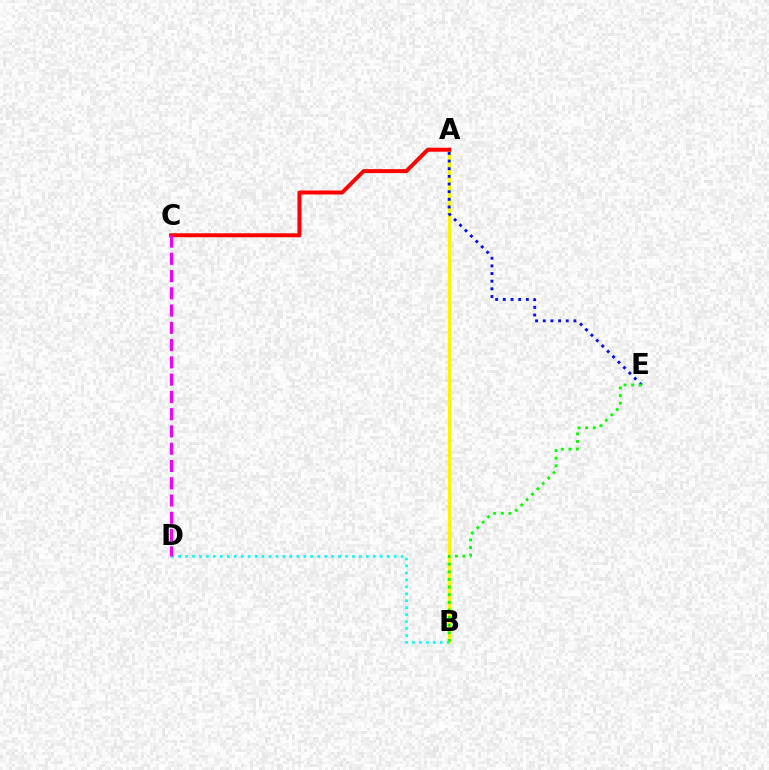{('A', 'B'): [{'color': '#fcf500', 'line_style': 'solid', 'thickness': 2.34}], ('A', 'C'): [{'color': '#ff0000', 'line_style': 'solid', 'thickness': 2.86}], ('A', 'E'): [{'color': '#0010ff', 'line_style': 'dotted', 'thickness': 2.08}], ('B', 'D'): [{'color': '#00fff6', 'line_style': 'dotted', 'thickness': 1.89}], ('C', 'D'): [{'color': '#ee00ff', 'line_style': 'dashed', 'thickness': 2.35}], ('B', 'E'): [{'color': '#08ff00', 'line_style': 'dotted', 'thickness': 2.07}]}